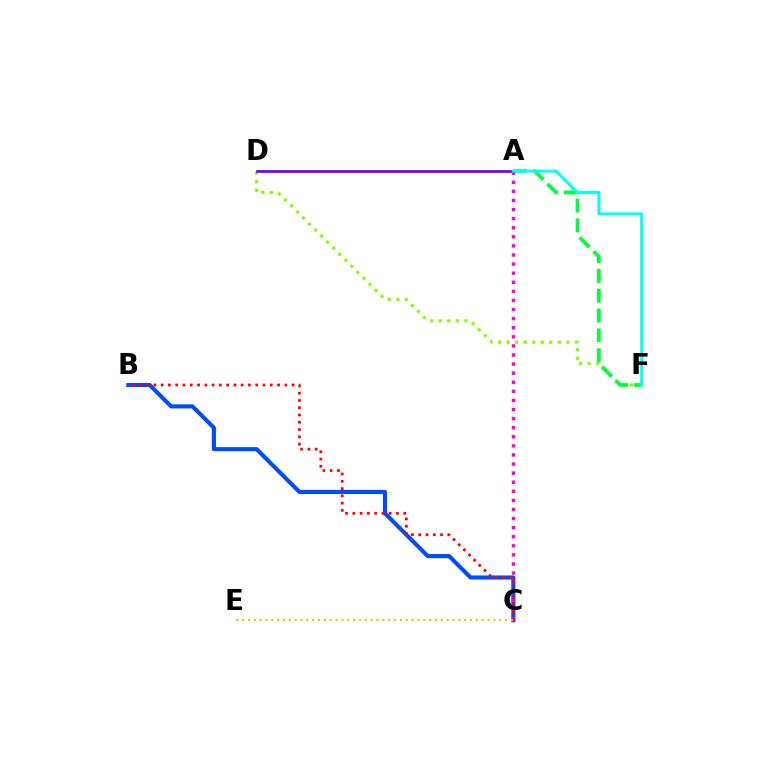{('B', 'C'): [{'color': '#004bff', 'line_style': 'solid', 'thickness': 2.95}, {'color': '#ff0000', 'line_style': 'dotted', 'thickness': 1.98}], ('D', 'F'): [{'color': '#84ff00', 'line_style': 'dotted', 'thickness': 2.32}], ('A', 'F'): [{'color': '#00ff39', 'line_style': 'dashed', 'thickness': 2.69}, {'color': '#00fff6', 'line_style': 'solid', 'thickness': 2.12}], ('A', 'C'): [{'color': '#ff00cf', 'line_style': 'dotted', 'thickness': 2.47}], ('A', 'D'): [{'color': '#7200ff', 'line_style': 'solid', 'thickness': 1.98}], ('C', 'E'): [{'color': '#ffbd00', 'line_style': 'dotted', 'thickness': 1.59}]}